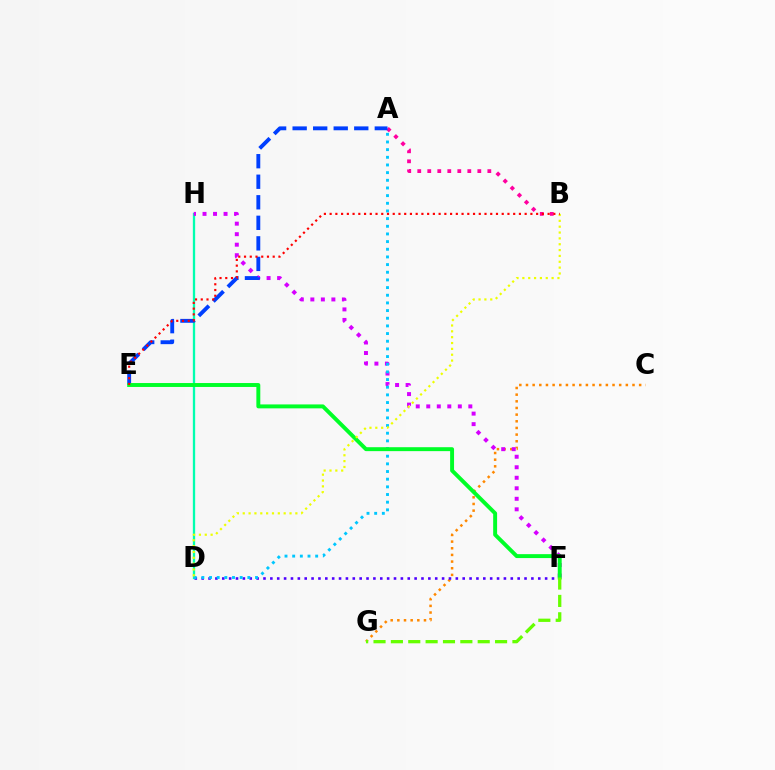{('D', 'H'): [{'color': '#00ffaf', 'line_style': 'solid', 'thickness': 1.67}], ('C', 'G'): [{'color': '#ff8800', 'line_style': 'dotted', 'thickness': 1.81}], ('F', 'H'): [{'color': '#d600ff', 'line_style': 'dotted', 'thickness': 2.86}], ('D', 'F'): [{'color': '#4f00ff', 'line_style': 'dotted', 'thickness': 1.87}], ('A', 'B'): [{'color': '#ff00a0', 'line_style': 'dotted', 'thickness': 2.72}], ('A', 'D'): [{'color': '#00c7ff', 'line_style': 'dotted', 'thickness': 2.08}], ('A', 'E'): [{'color': '#003fff', 'line_style': 'dashed', 'thickness': 2.79}], ('E', 'F'): [{'color': '#00ff27', 'line_style': 'solid', 'thickness': 2.83}], ('B', 'D'): [{'color': '#eeff00', 'line_style': 'dotted', 'thickness': 1.59}], ('F', 'G'): [{'color': '#66ff00', 'line_style': 'dashed', 'thickness': 2.36}], ('B', 'E'): [{'color': '#ff0000', 'line_style': 'dotted', 'thickness': 1.56}]}